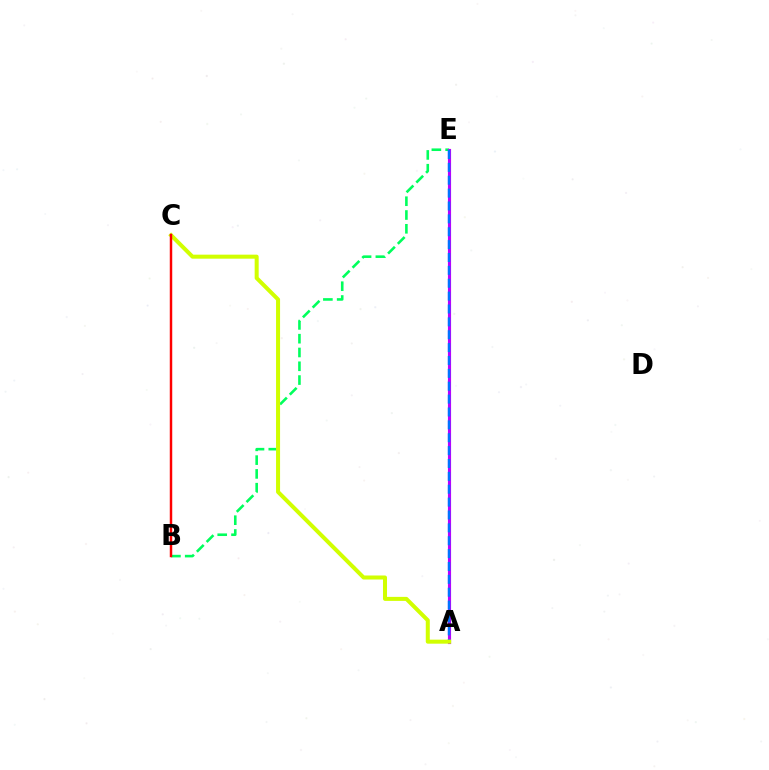{('B', 'E'): [{'color': '#00ff5c', 'line_style': 'dashed', 'thickness': 1.87}], ('A', 'E'): [{'color': '#b900ff', 'line_style': 'solid', 'thickness': 2.26}, {'color': '#0074ff', 'line_style': 'dashed', 'thickness': 1.75}], ('A', 'C'): [{'color': '#d1ff00', 'line_style': 'solid', 'thickness': 2.89}], ('B', 'C'): [{'color': '#ff0000', 'line_style': 'solid', 'thickness': 1.77}]}